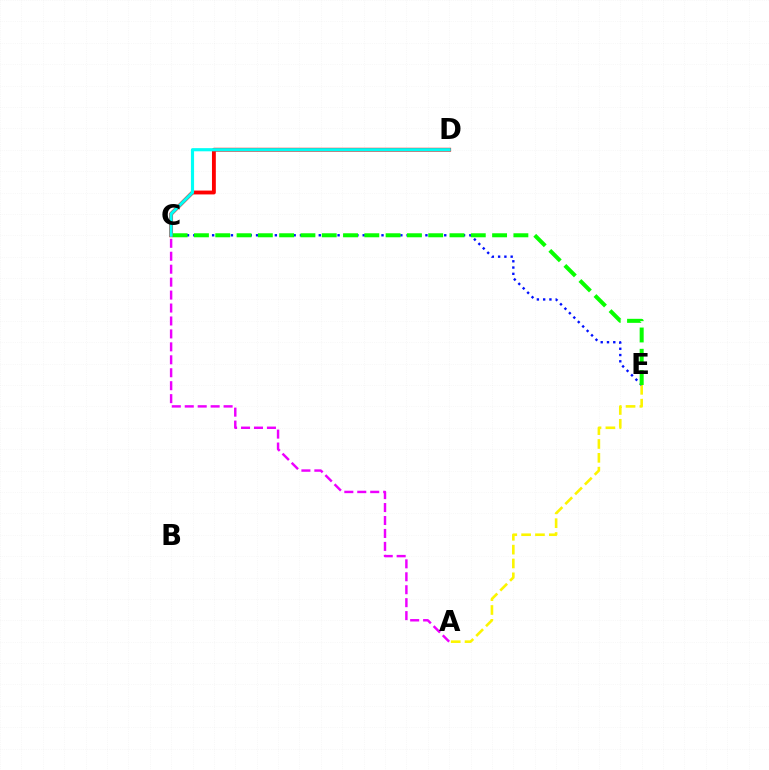{('A', 'E'): [{'color': '#fcf500', 'line_style': 'dashed', 'thickness': 1.88}], ('A', 'C'): [{'color': '#ee00ff', 'line_style': 'dashed', 'thickness': 1.76}], ('C', 'D'): [{'color': '#ff0000', 'line_style': 'solid', 'thickness': 2.77}, {'color': '#00fff6', 'line_style': 'solid', 'thickness': 2.27}], ('C', 'E'): [{'color': '#0010ff', 'line_style': 'dotted', 'thickness': 1.7}, {'color': '#08ff00', 'line_style': 'dashed', 'thickness': 2.89}]}